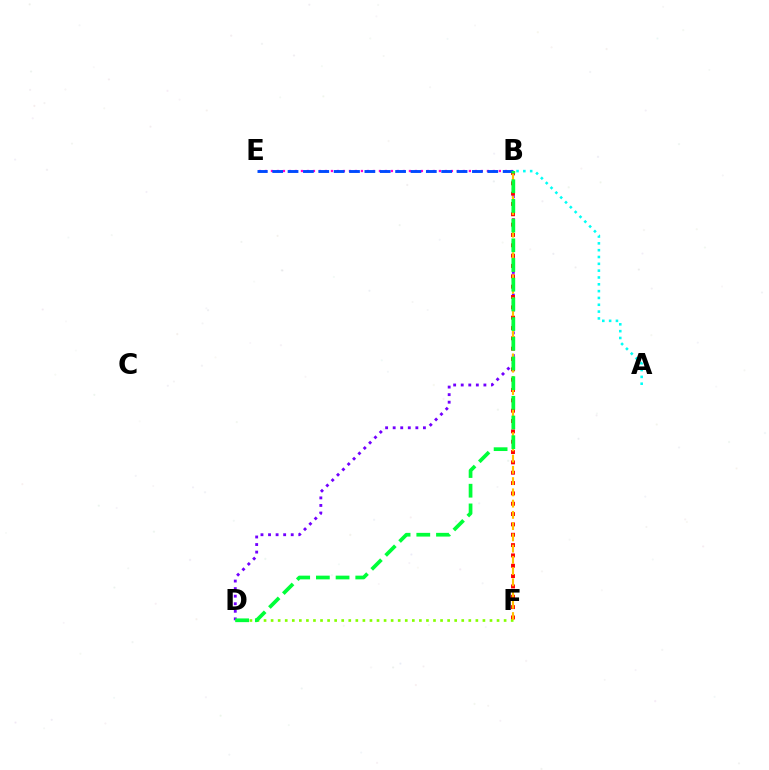{('B', 'D'): [{'color': '#7200ff', 'line_style': 'dotted', 'thickness': 2.05}, {'color': '#00ff39', 'line_style': 'dashed', 'thickness': 2.67}], ('B', 'F'): [{'color': '#ff0000', 'line_style': 'dotted', 'thickness': 2.81}, {'color': '#ffbd00', 'line_style': 'dashed', 'thickness': 1.53}], ('D', 'F'): [{'color': '#84ff00', 'line_style': 'dotted', 'thickness': 1.92}], ('B', 'E'): [{'color': '#ff00cf', 'line_style': 'dotted', 'thickness': 1.63}, {'color': '#004bff', 'line_style': 'dashed', 'thickness': 2.09}], ('A', 'B'): [{'color': '#00fff6', 'line_style': 'dotted', 'thickness': 1.85}]}